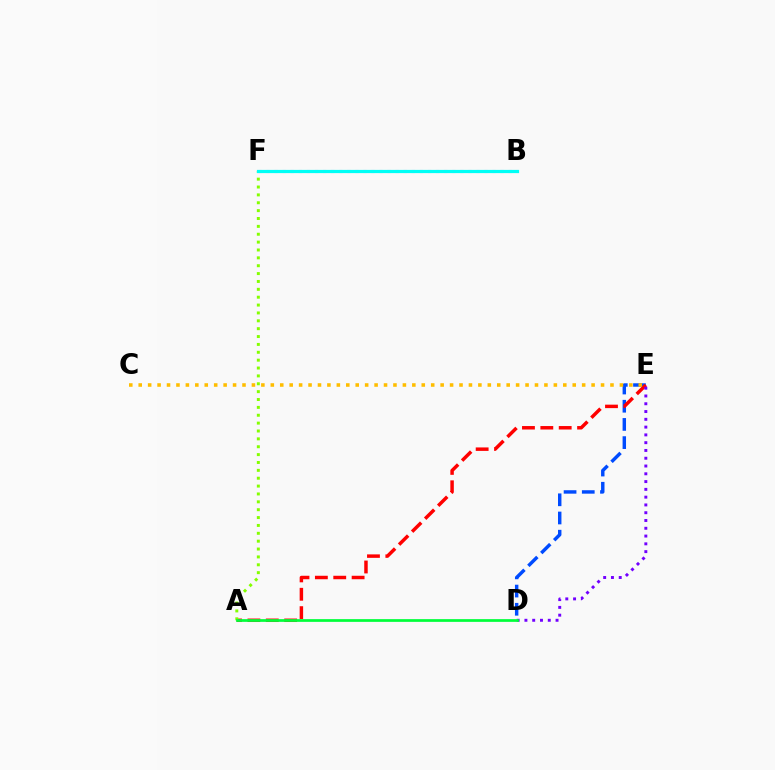{('D', 'E'): [{'color': '#004bff', 'line_style': 'dashed', 'thickness': 2.47}, {'color': '#7200ff', 'line_style': 'dotted', 'thickness': 2.11}], ('A', 'E'): [{'color': '#ff0000', 'line_style': 'dashed', 'thickness': 2.5}], ('B', 'F'): [{'color': '#ff00cf', 'line_style': 'dotted', 'thickness': 2.19}, {'color': '#00fff6', 'line_style': 'solid', 'thickness': 2.31}], ('C', 'E'): [{'color': '#ffbd00', 'line_style': 'dotted', 'thickness': 2.56}], ('A', 'F'): [{'color': '#84ff00', 'line_style': 'dotted', 'thickness': 2.14}], ('A', 'D'): [{'color': '#00ff39', 'line_style': 'solid', 'thickness': 1.96}]}